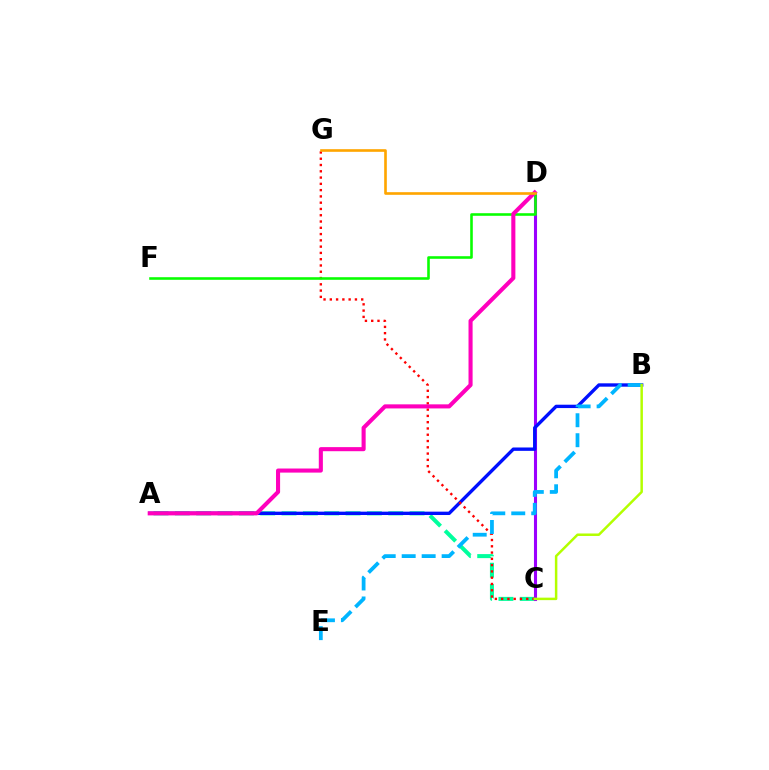{('A', 'C'): [{'color': '#00ff9d', 'line_style': 'dashed', 'thickness': 2.9}], ('C', 'D'): [{'color': '#9b00ff', 'line_style': 'solid', 'thickness': 2.22}], ('A', 'B'): [{'color': '#0010ff', 'line_style': 'solid', 'thickness': 2.42}], ('C', 'G'): [{'color': '#ff0000', 'line_style': 'dotted', 'thickness': 1.71}], ('B', 'E'): [{'color': '#00b5ff', 'line_style': 'dashed', 'thickness': 2.71}], ('D', 'F'): [{'color': '#08ff00', 'line_style': 'solid', 'thickness': 1.86}], ('A', 'D'): [{'color': '#ff00bd', 'line_style': 'solid', 'thickness': 2.94}], ('B', 'C'): [{'color': '#b3ff00', 'line_style': 'solid', 'thickness': 1.79}], ('D', 'G'): [{'color': '#ffa500', 'line_style': 'solid', 'thickness': 1.9}]}